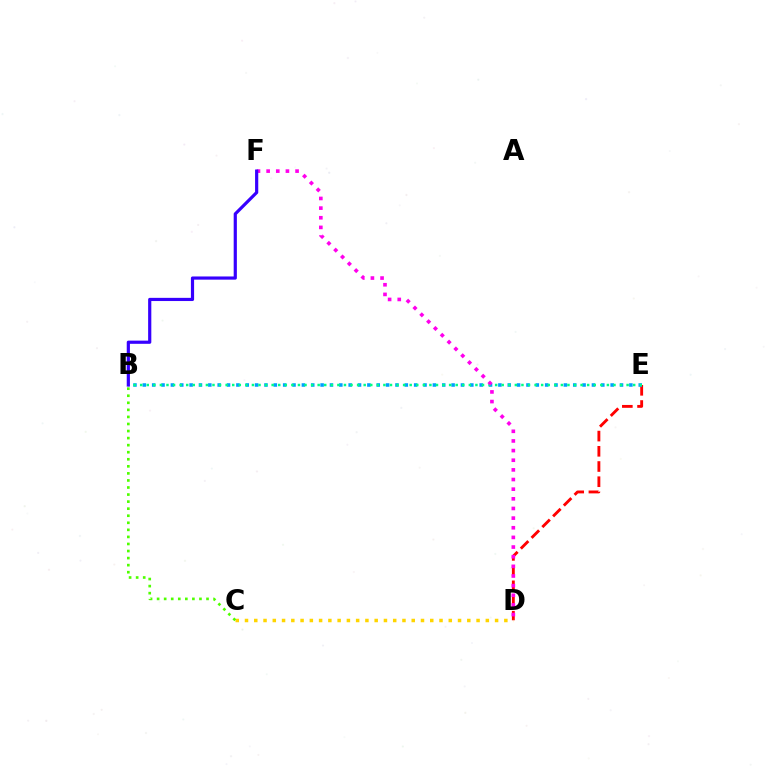{('D', 'E'): [{'color': '#ff0000', 'line_style': 'dashed', 'thickness': 2.07}], ('B', 'E'): [{'color': '#009eff', 'line_style': 'dotted', 'thickness': 2.54}, {'color': '#00ff86', 'line_style': 'dotted', 'thickness': 1.79}], ('C', 'D'): [{'color': '#ffd500', 'line_style': 'dotted', 'thickness': 2.52}], ('D', 'F'): [{'color': '#ff00ed', 'line_style': 'dotted', 'thickness': 2.62}], ('B', 'F'): [{'color': '#3700ff', 'line_style': 'solid', 'thickness': 2.29}], ('B', 'C'): [{'color': '#4fff00', 'line_style': 'dotted', 'thickness': 1.92}]}